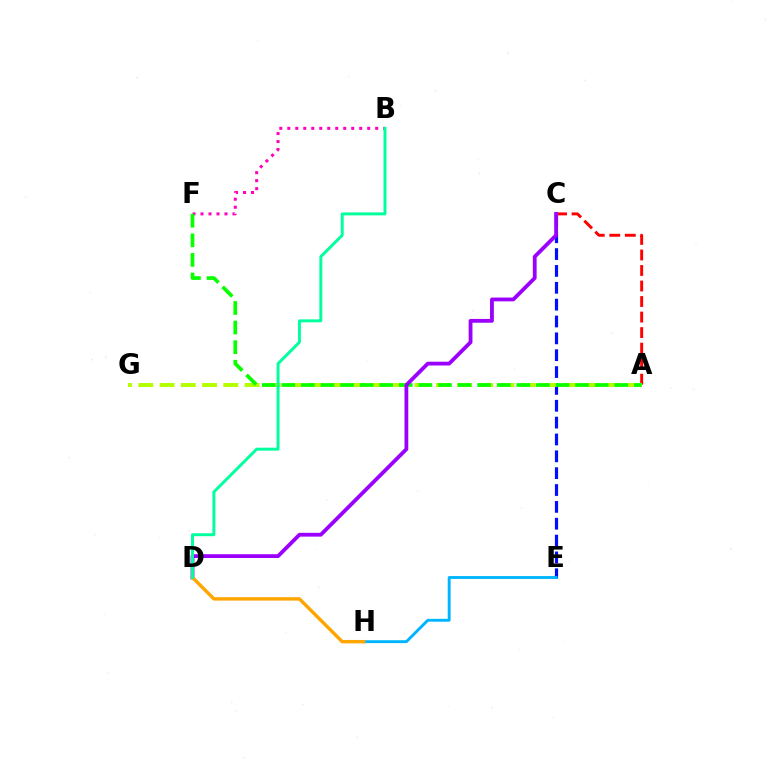{('A', 'C'): [{'color': '#ff0000', 'line_style': 'dashed', 'thickness': 2.11}], ('C', 'E'): [{'color': '#0010ff', 'line_style': 'dashed', 'thickness': 2.29}], ('A', 'G'): [{'color': '#b3ff00', 'line_style': 'dashed', 'thickness': 2.89}], ('B', 'F'): [{'color': '#ff00bd', 'line_style': 'dotted', 'thickness': 2.17}], ('A', 'F'): [{'color': '#08ff00', 'line_style': 'dashed', 'thickness': 2.66}], ('E', 'H'): [{'color': '#00b5ff', 'line_style': 'solid', 'thickness': 2.08}], ('C', 'D'): [{'color': '#9b00ff', 'line_style': 'solid', 'thickness': 2.74}], ('D', 'H'): [{'color': '#ffa500', 'line_style': 'solid', 'thickness': 2.46}], ('B', 'D'): [{'color': '#00ff9d', 'line_style': 'solid', 'thickness': 2.12}]}